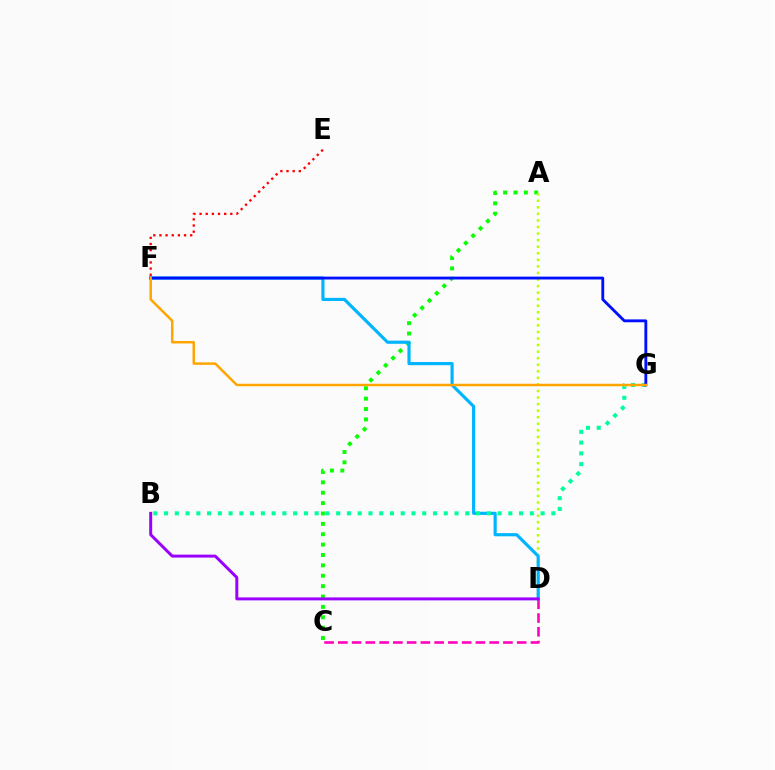{('A', 'C'): [{'color': '#08ff00', 'line_style': 'dotted', 'thickness': 2.82}], ('C', 'D'): [{'color': '#ff00bd', 'line_style': 'dashed', 'thickness': 1.87}], ('E', 'F'): [{'color': '#ff0000', 'line_style': 'dotted', 'thickness': 1.67}], ('A', 'D'): [{'color': '#b3ff00', 'line_style': 'dotted', 'thickness': 1.78}], ('D', 'F'): [{'color': '#00b5ff', 'line_style': 'solid', 'thickness': 2.28}], ('B', 'G'): [{'color': '#00ff9d', 'line_style': 'dotted', 'thickness': 2.92}], ('F', 'G'): [{'color': '#0010ff', 'line_style': 'solid', 'thickness': 2.05}, {'color': '#ffa500', 'line_style': 'solid', 'thickness': 1.79}], ('B', 'D'): [{'color': '#9b00ff', 'line_style': 'solid', 'thickness': 2.13}]}